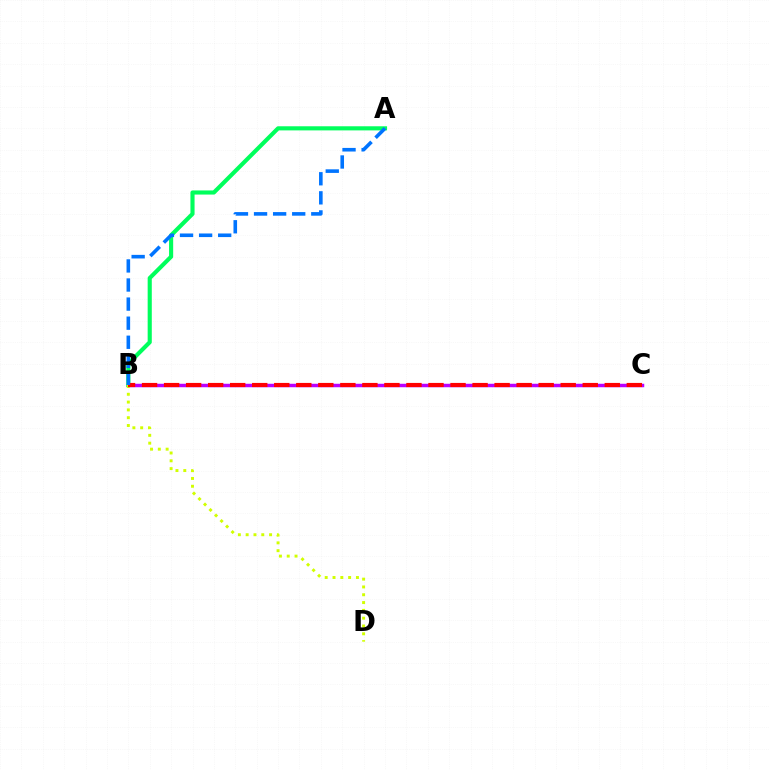{('B', 'C'): [{'color': '#b900ff', 'line_style': 'solid', 'thickness': 2.5}, {'color': '#ff0000', 'line_style': 'dashed', 'thickness': 2.99}], ('A', 'B'): [{'color': '#00ff5c', 'line_style': 'solid', 'thickness': 2.97}, {'color': '#0074ff', 'line_style': 'dashed', 'thickness': 2.59}], ('B', 'D'): [{'color': '#d1ff00', 'line_style': 'dotted', 'thickness': 2.12}]}